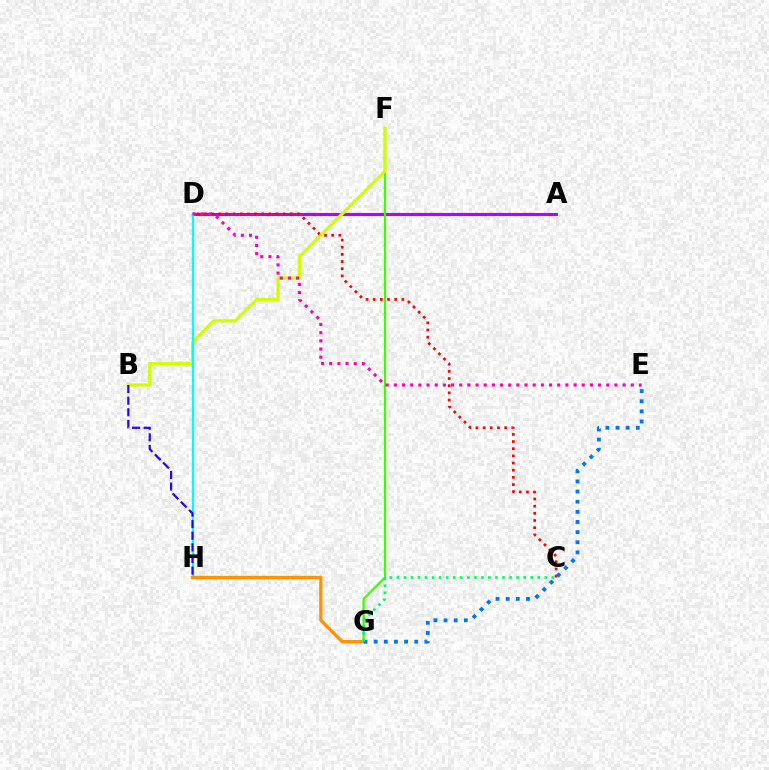{('A', 'D'): [{'color': '#b900ff', 'line_style': 'solid', 'thickness': 2.24}], ('F', 'G'): [{'color': '#3dff00', 'line_style': 'solid', 'thickness': 1.58}], ('C', 'D'): [{'color': '#ff0000', 'line_style': 'dotted', 'thickness': 1.95}], ('B', 'F'): [{'color': '#d1ff00', 'line_style': 'solid', 'thickness': 2.33}], ('D', 'H'): [{'color': '#00fff6', 'line_style': 'solid', 'thickness': 1.65}], ('G', 'H'): [{'color': '#ff9400', 'line_style': 'solid', 'thickness': 2.38}], ('E', 'G'): [{'color': '#0074ff', 'line_style': 'dotted', 'thickness': 2.76}], ('B', 'H'): [{'color': '#2500ff', 'line_style': 'dashed', 'thickness': 1.58}], ('D', 'E'): [{'color': '#ff00ac', 'line_style': 'dotted', 'thickness': 2.22}], ('C', 'G'): [{'color': '#00ff5c', 'line_style': 'dotted', 'thickness': 1.91}]}